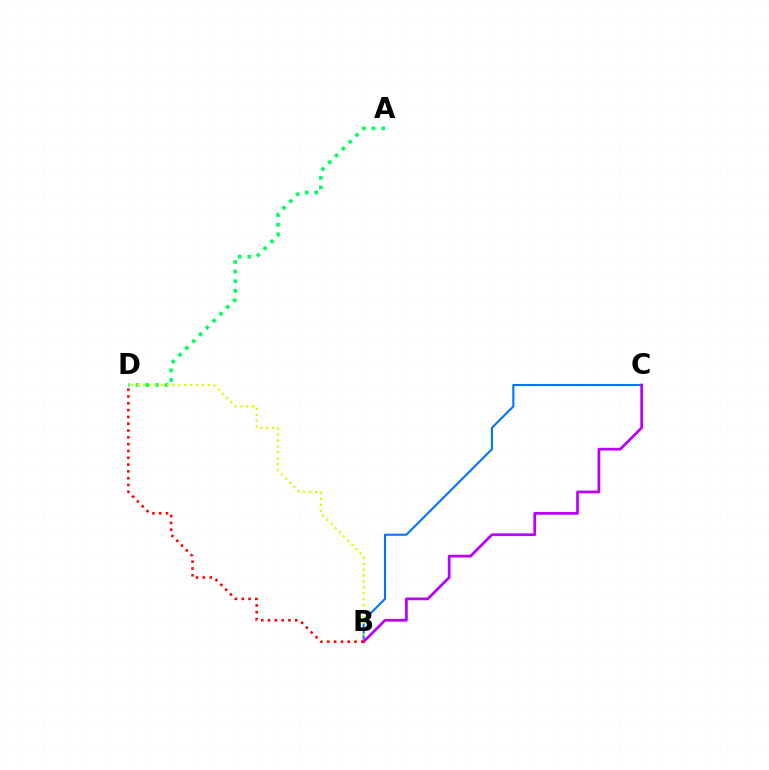{('B', 'C'): [{'color': '#0074ff', 'line_style': 'solid', 'thickness': 1.5}, {'color': '#b900ff', 'line_style': 'solid', 'thickness': 1.97}], ('A', 'D'): [{'color': '#00ff5c', 'line_style': 'dotted', 'thickness': 2.62}], ('B', 'D'): [{'color': '#d1ff00', 'line_style': 'dotted', 'thickness': 1.6}, {'color': '#ff0000', 'line_style': 'dotted', 'thickness': 1.85}]}